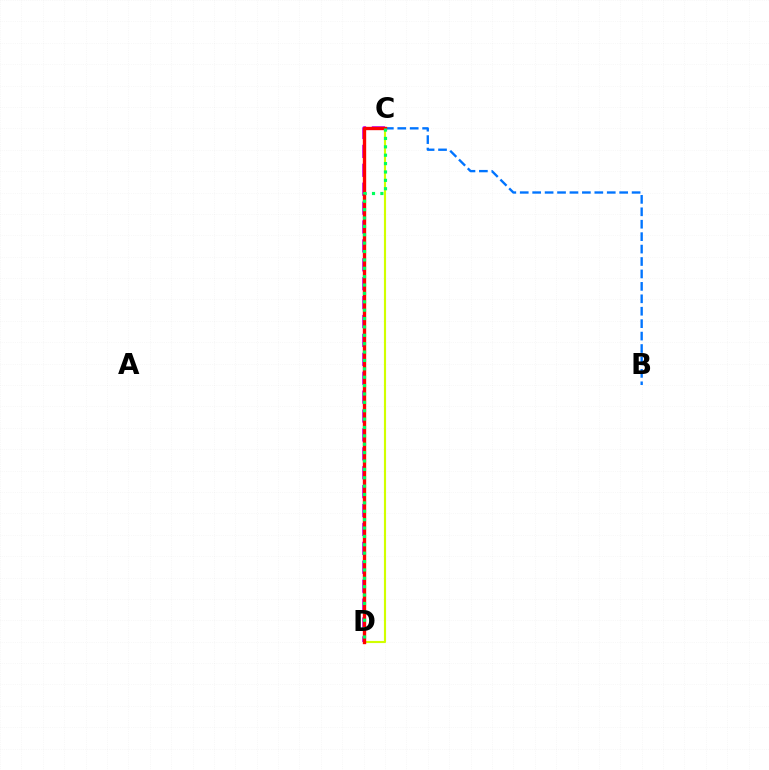{('C', 'D'): [{'color': '#d1ff00', 'line_style': 'solid', 'thickness': 1.54}, {'color': '#b900ff', 'line_style': 'dashed', 'thickness': 2.57}, {'color': '#ff0000', 'line_style': 'solid', 'thickness': 2.42}, {'color': '#00ff5c', 'line_style': 'dotted', 'thickness': 2.28}], ('B', 'C'): [{'color': '#0074ff', 'line_style': 'dashed', 'thickness': 1.69}]}